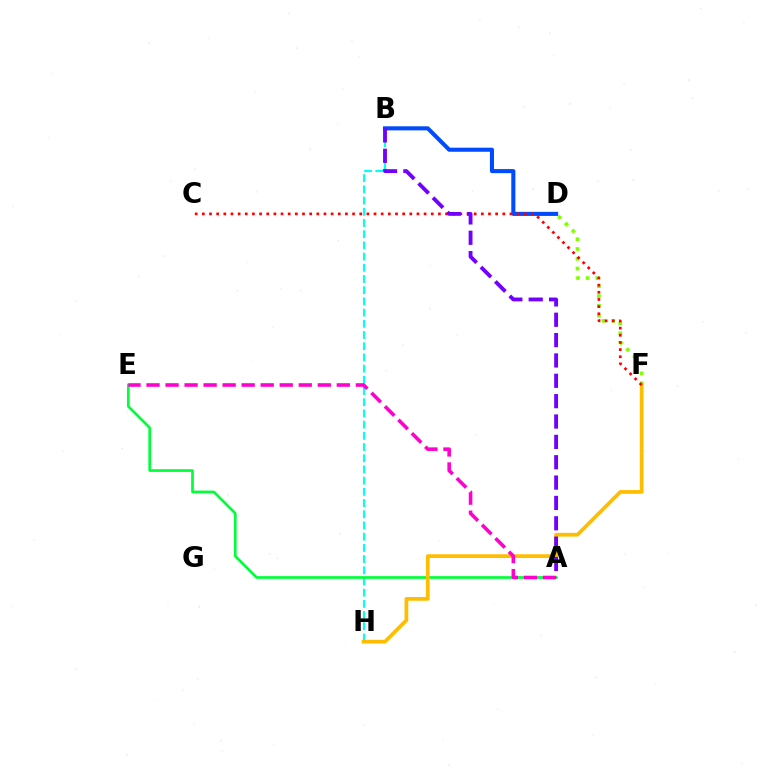{('B', 'H'): [{'color': '#00fff6', 'line_style': 'dashed', 'thickness': 1.52}], ('A', 'E'): [{'color': '#00ff39', 'line_style': 'solid', 'thickness': 1.94}, {'color': '#ff00cf', 'line_style': 'dashed', 'thickness': 2.58}], ('D', 'F'): [{'color': '#84ff00', 'line_style': 'dotted', 'thickness': 2.66}], ('F', 'H'): [{'color': '#ffbd00', 'line_style': 'solid', 'thickness': 2.69}], ('B', 'D'): [{'color': '#004bff', 'line_style': 'solid', 'thickness': 2.93}], ('C', 'F'): [{'color': '#ff0000', 'line_style': 'dotted', 'thickness': 1.94}], ('A', 'B'): [{'color': '#7200ff', 'line_style': 'dashed', 'thickness': 2.77}]}